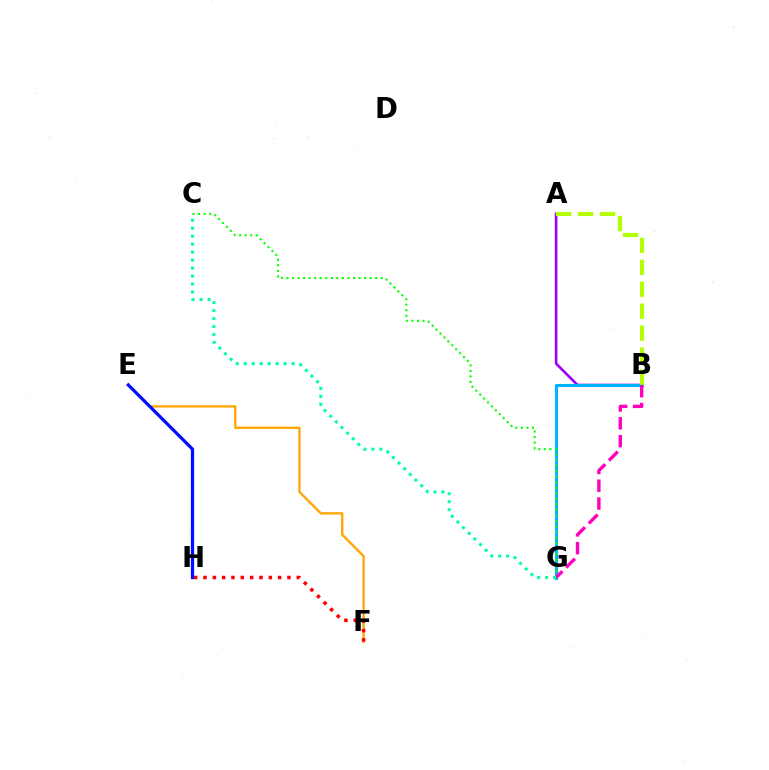{('A', 'B'): [{'color': '#9b00ff', 'line_style': 'solid', 'thickness': 1.87}, {'color': '#b3ff00', 'line_style': 'dashed', 'thickness': 2.98}], ('E', 'F'): [{'color': '#ffa500', 'line_style': 'solid', 'thickness': 1.67}], ('B', 'G'): [{'color': '#00b5ff', 'line_style': 'solid', 'thickness': 2.21}, {'color': '#ff00bd', 'line_style': 'dashed', 'thickness': 2.42}], ('F', 'H'): [{'color': '#ff0000', 'line_style': 'dotted', 'thickness': 2.54}], ('C', 'G'): [{'color': '#08ff00', 'line_style': 'dotted', 'thickness': 1.51}, {'color': '#00ff9d', 'line_style': 'dotted', 'thickness': 2.17}], ('E', 'H'): [{'color': '#0010ff', 'line_style': 'solid', 'thickness': 2.33}]}